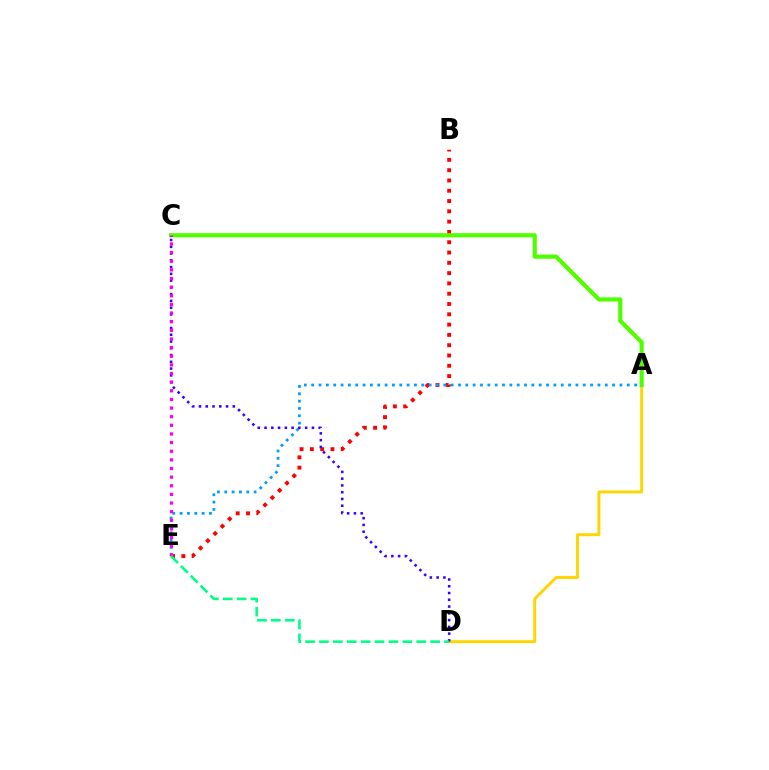{('B', 'E'): [{'color': '#ff0000', 'line_style': 'dotted', 'thickness': 2.8}], ('A', 'D'): [{'color': '#ffd500', 'line_style': 'solid', 'thickness': 2.1}], ('A', 'C'): [{'color': '#4fff00', 'line_style': 'solid', 'thickness': 3.0}], ('A', 'E'): [{'color': '#009eff', 'line_style': 'dotted', 'thickness': 1.99}], ('C', 'D'): [{'color': '#3700ff', 'line_style': 'dotted', 'thickness': 1.84}], ('C', 'E'): [{'color': '#ff00ed', 'line_style': 'dotted', 'thickness': 2.35}], ('D', 'E'): [{'color': '#00ff86', 'line_style': 'dashed', 'thickness': 1.89}]}